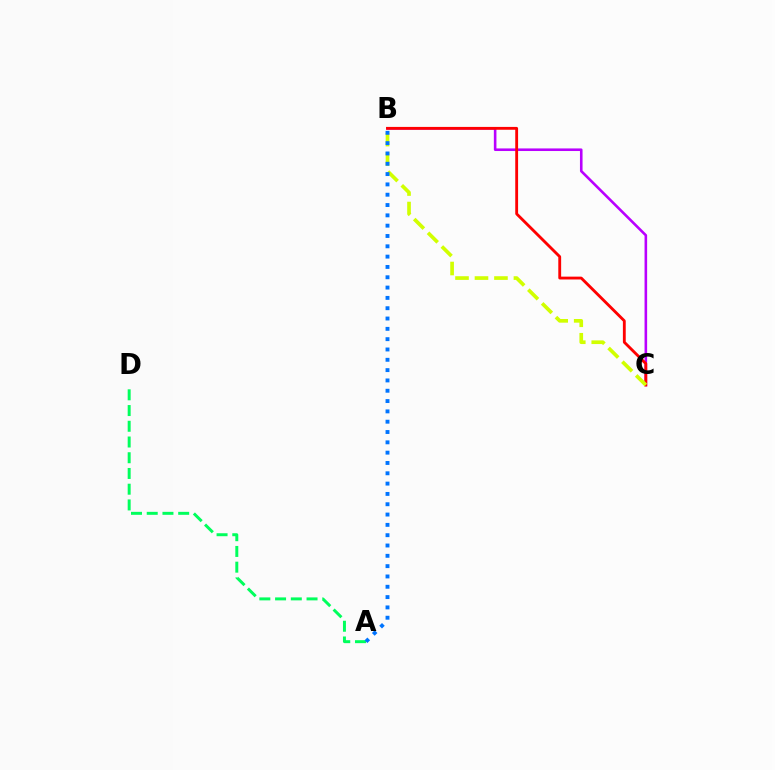{('A', 'D'): [{'color': '#00ff5c', 'line_style': 'dashed', 'thickness': 2.14}], ('B', 'C'): [{'color': '#b900ff', 'line_style': 'solid', 'thickness': 1.87}, {'color': '#ff0000', 'line_style': 'solid', 'thickness': 2.05}, {'color': '#d1ff00', 'line_style': 'dashed', 'thickness': 2.65}], ('A', 'B'): [{'color': '#0074ff', 'line_style': 'dotted', 'thickness': 2.8}]}